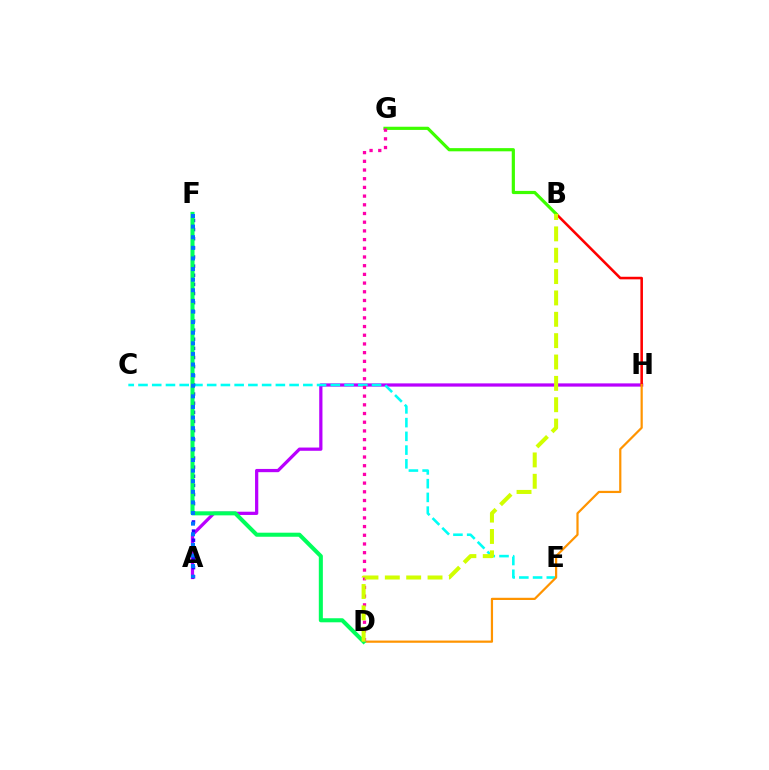{('A', 'H'): [{'color': '#b900ff', 'line_style': 'solid', 'thickness': 2.33}], ('C', 'E'): [{'color': '#00fff6', 'line_style': 'dashed', 'thickness': 1.87}], ('A', 'F'): [{'color': '#2500ff', 'line_style': 'dotted', 'thickness': 2.48}, {'color': '#0074ff', 'line_style': 'dotted', 'thickness': 2.88}], ('B', 'H'): [{'color': '#ff0000', 'line_style': 'solid', 'thickness': 1.85}], ('D', 'H'): [{'color': '#ff9400', 'line_style': 'solid', 'thickness': 1.59}], ('B', 'G'): [{'color': '#3dff00', 'line_style': 'solid', 'thickness': 2.29}], ('D', 'F'): [{'color': '#00ff5c', 'line_style': 'solid', 'thickness': 2.92}], ('D', 'G'): [{'color': '#ff00ac', 'line_style': 'dotted', 'thickness': 2.36}], ('B', 'D'): [{'color': '#d1ff00', 'line_style': 'dashed', 'thickness': 2.9}]}